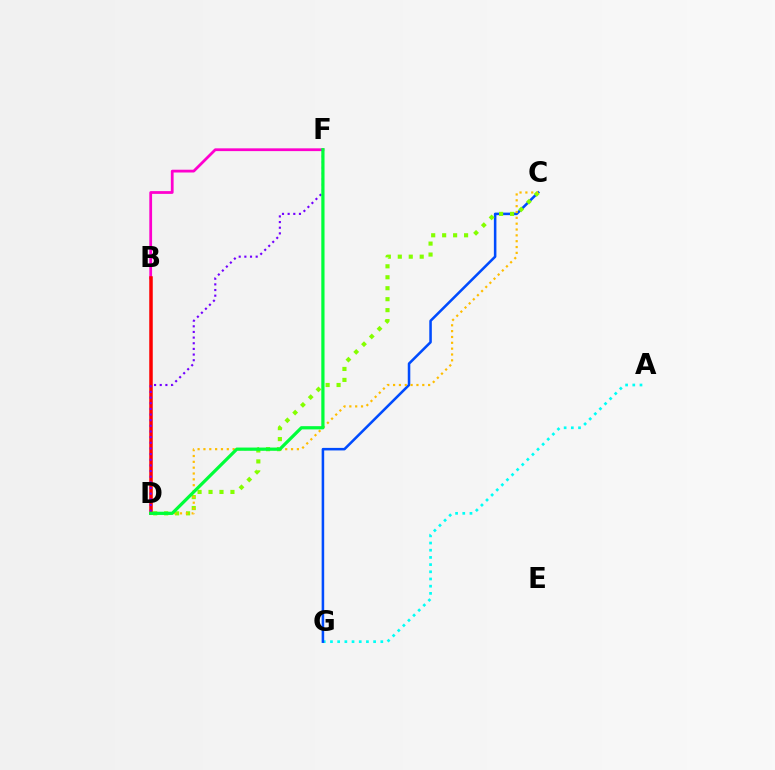{('B', 'F'): [{'color': '#ff00cf', 'line_style': 'solid', 'thickness': 2.0}], ('B', 'D'): [{'color': '#ff0000', 'line_style': 'solid', 'thickness': 2.53}], ('A', 'G'): [{'color': '#00fff6', 'line_style': 'dotted', 'thickness': 1.95}], ('C', 'G'): [{'color': '#004bff', 'line_style': 'solid', 'thickness': 1.83}], ('C', 'D'): [{'color': '#84ff00', 'line_style': 'dotted', 'thickness': 2.98}, {'color': '#ffbd00', 'line_style': 'dotted', 'thickness': 1.59}], ('D', 'F'): [{'color': '#7200ff', 'line_style': 'dotted', 'thickness': 1.54}, {'color': '#00ff39', 'line_style': 'solid', 'thickness': 2.32}]}